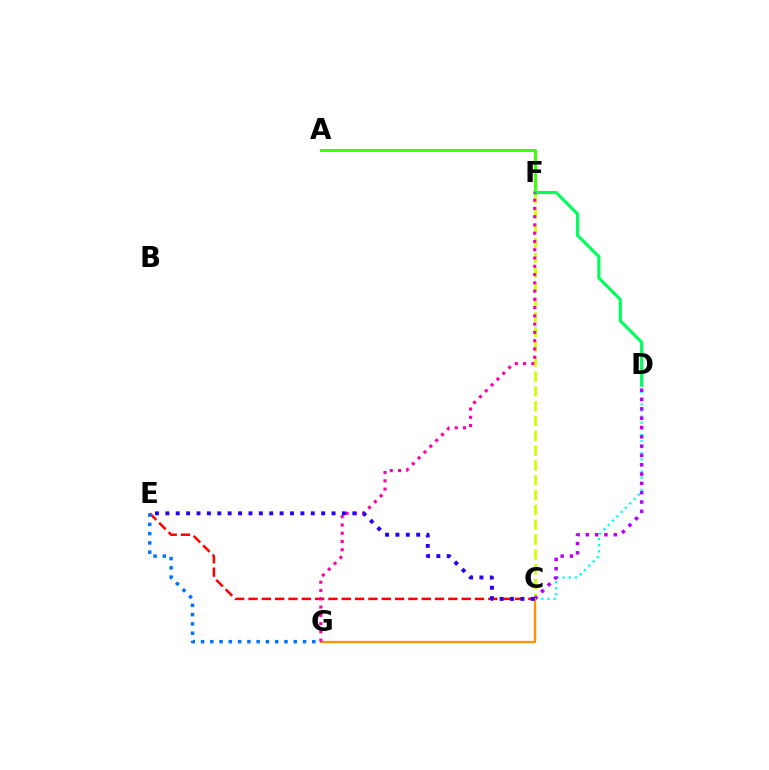{('C', 'D'): [{'color': '#00fff6', 'line_style': 'dotted', 'thickness': 1.66}, {'color': '#b900ff', 'line_style': 'dotted', 'thickness': 2.53}], ('C', 'F'): [{'color': '#d1ff00', 'line_style': 'dashed', 'thickness': 2.01}], ('A', 'F'): [{'color': '#3dff00', 'line_style': 'solid', 'thickness': 2.12}], ('C', 'G'): [{'color': '#ff9400', 'line_style': 'solid', 'thickness': 1.66}], ('C', 'E'): [{'color': '#ff0000', 'line_style': 'dashed', 'thickness': 1.81}, {'color': '#2500ff', 'line_style': 'dotted', 'thickness': 2.82}], ('D', 'F'): [{'color': '#00ff5c', 'line_style': 'solid', 'thickness': 2.27}], ('F', 'G'): [{'color': '#ff00ac', 'line_style': 'dotted', 'thickness': 2.25}], ('E', 'G'): [{'color': '#0074ff', 'line_style': 'dotted', 'thickness': 2.52}]}